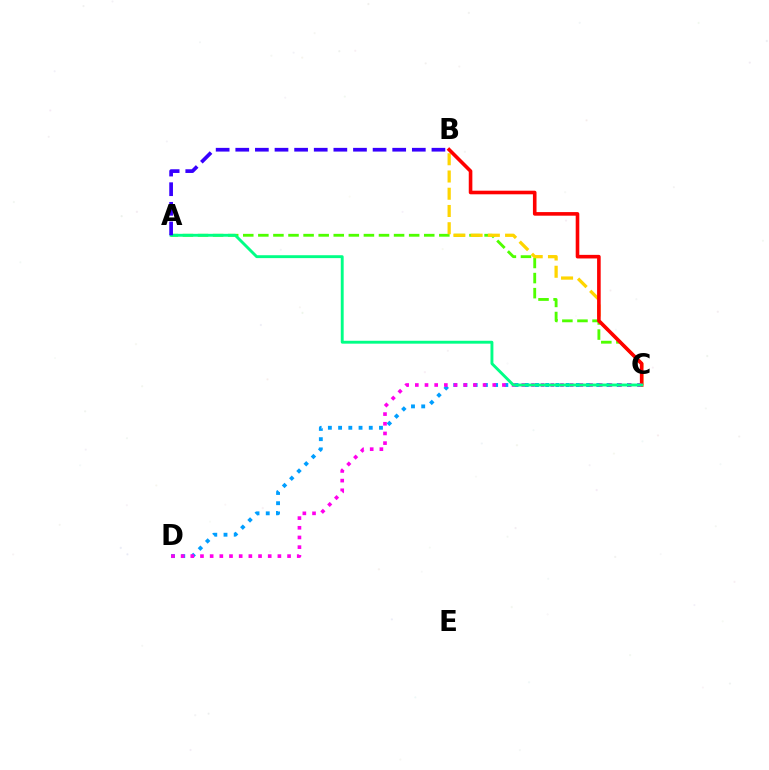{('C', 'D'): [{'color': '#009eff', 'line_style': 'dotted', 'thickness': 2.78}, {'color': '#ff00ed', 'line_style': 'dotted', 'thickness': 2.63}], ('A', 'C'): [{'color': '#4fff00', 'line_style': 'dashed', 'thickness': 2.05}, {'color': '#00ff86', 'line_style': 'solid', 'thickness': 2.08}], ('B', 'C'): [{'color': '#ffd500', 'line_style': 'dashed', 'thickness': 2.34}, {'color': '#ff0000', 'line_style': 'solid', 'thickness': 2.59}], ('A', 'B'): [{'color': '#3700ff', 'line_style': 'dashed', 'thickness': 2.67}]}